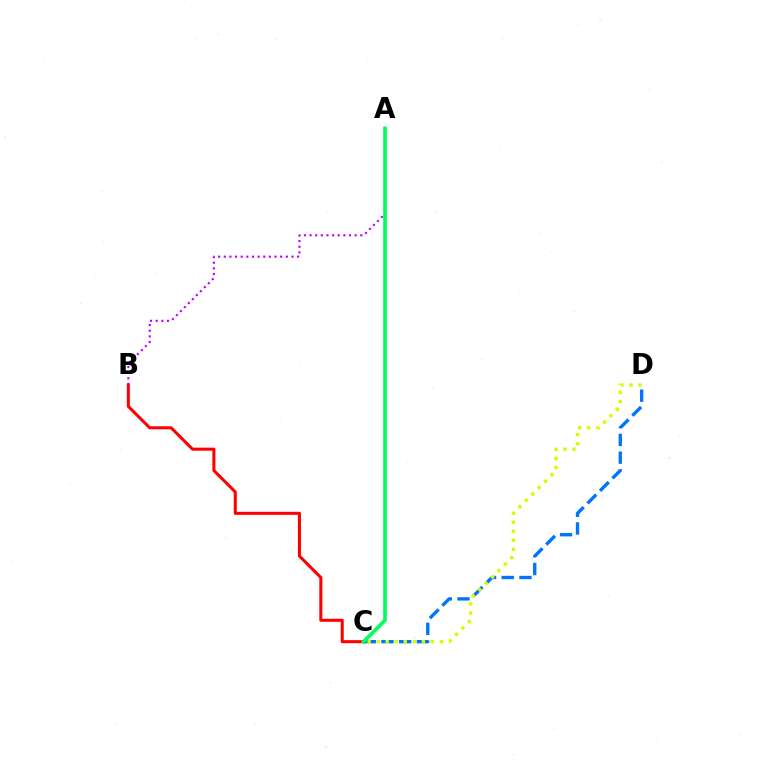{('C', 'D'): [{'color': '#0074ff', 'line_style': 'dashed', 'thickness': 2.41}, {'color': '#d1ff00', 'line_style': 'dotted', 'thickness': 2.46}], ('B', 'C'): [{'color': '#ff0000', 'line_style': 'solid', 'thickness': 2.19}], ('A', 'B'): [{'color': '#b900ff', 'line_style': 'dotted', 'thickness': 1.53}], ('A', 'C'): [{'color': '#00ff5c', 'line_style': 'solid', 'thickness': 2.63}]}